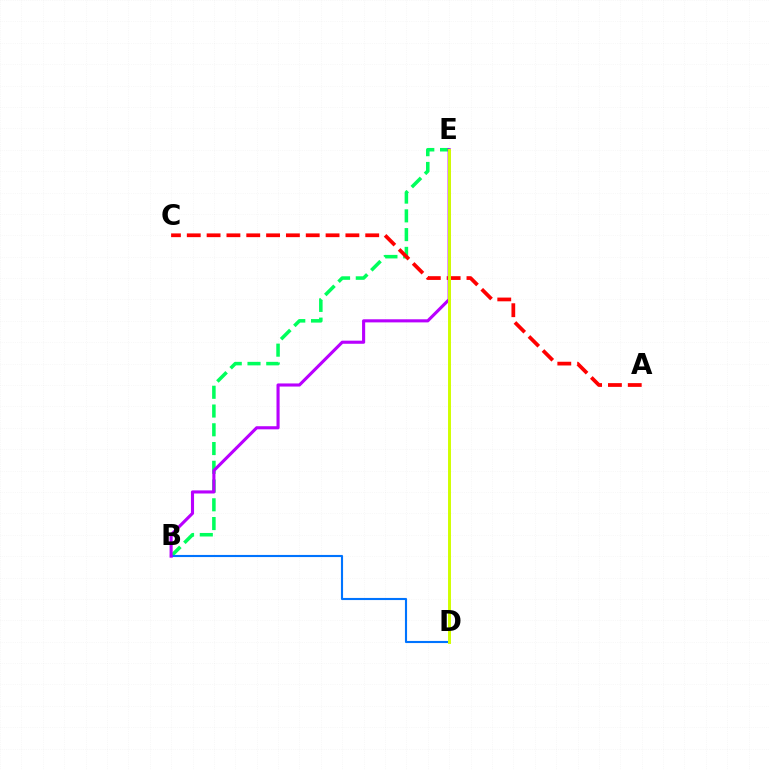{('B', 'E'): [{'color': '#00ff5c', 'line_style': 'dashed', 'thickness': 2.55}, {'color': '#b900ff', 'line_style': 'solid', 'thickness': 2.24}], ('A', 'C'): [{'color': '#ff0000', 'line_style': 'dashed', 'thickness': 2.69}], ('B', 'D'): [{'color': '#0074ff', 'line_style': 'solid', 'thickness': 1.52}], ('D', 'E'): [{'color': '#d1ff00', 'line_style': 'solid', 'thickness': 2.12}]}